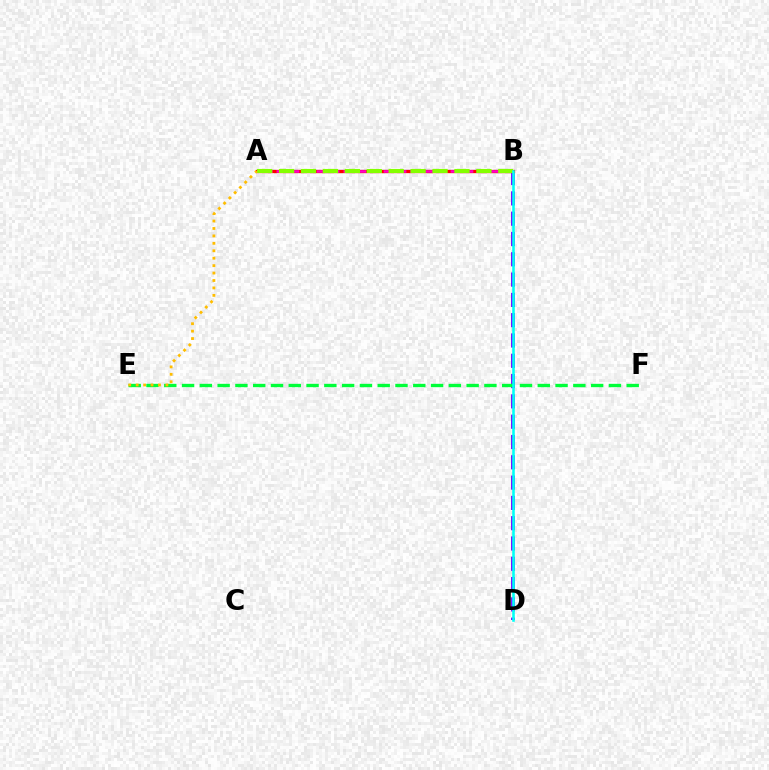{('A', 'B'): [{'color': '#004bff', 'line_style': 'dashed', 'thickness': 1.54}, {'color': '#ff0000', 'line_style': 'solid', 'thickness': 2.37}, {'color': '#ff00cf', 'line_style': 'dashed', 'thickness': 1.82}, {'color': '#84ff00', 'line_style': 'dashed', 'thickness': 2.98}], ('B', 'D'): [{'color': '#7200ff', 'line_style': 'dashed', 'thickness': 2.76}, {'color': '#00fff6', 'line_style': 'solid', 'thickness': 1.85}], ('E', 'F'): [{'color': '#00ff39', 'line_style': 'dashed', 'thickness': 2.42}], ('A', 'E'): [{'color': '#ffbd00', 'line_style': 'dotted', 'thickness': 2.02}]}